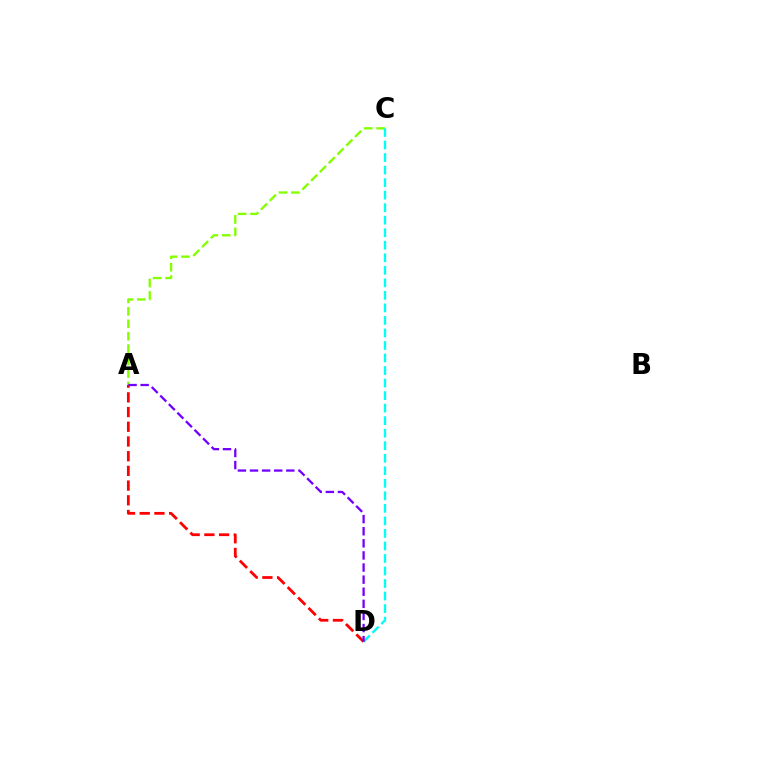{('A', 'C'): [{'color': '#84ff00', 'line_style': 'dashed', 'thickness': 1.69}], ('C', 'D'): [{'color': '#00fff6', 'line_style': 'dashed', 'thickness': 1.7}], ('A', 'D'): [{'color': '#ff0000', 'line_style': 'dashed', 'thickness': 2.0}, {'color': '#7200ff', 'line_style': 'dashed', 'thickness': 1.64}]}